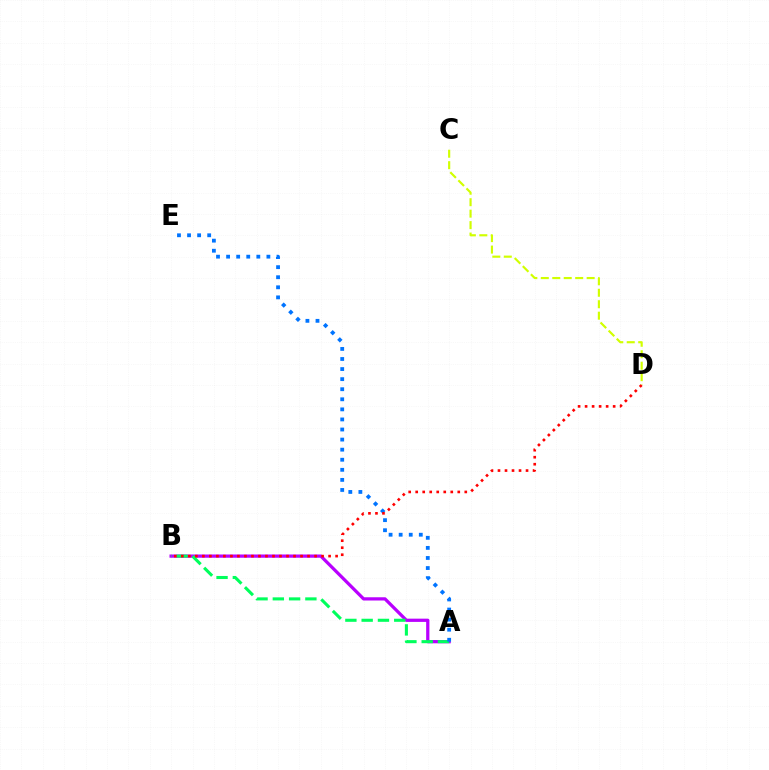{('A', 'B'): [{'color': '#b900ff', 'line_style': 'solid', 'thickness': 2.34}, {'color': '#00ff5c', 'line_style': 'dashed', 'thickness': 2.21}], ('A', 'E'): [{'color': '#0074ff', 'line_style': 'dotted', 'thickness': 2.74}], ('B', 'D'): [{'color': '#ff0000', 'line_style': 'dotted', 'thickness': 1.91}], ('C', 'D'): [{'color': '#d1ff00', 'line_style': 'dashed', 'thickness': 1.56}]}